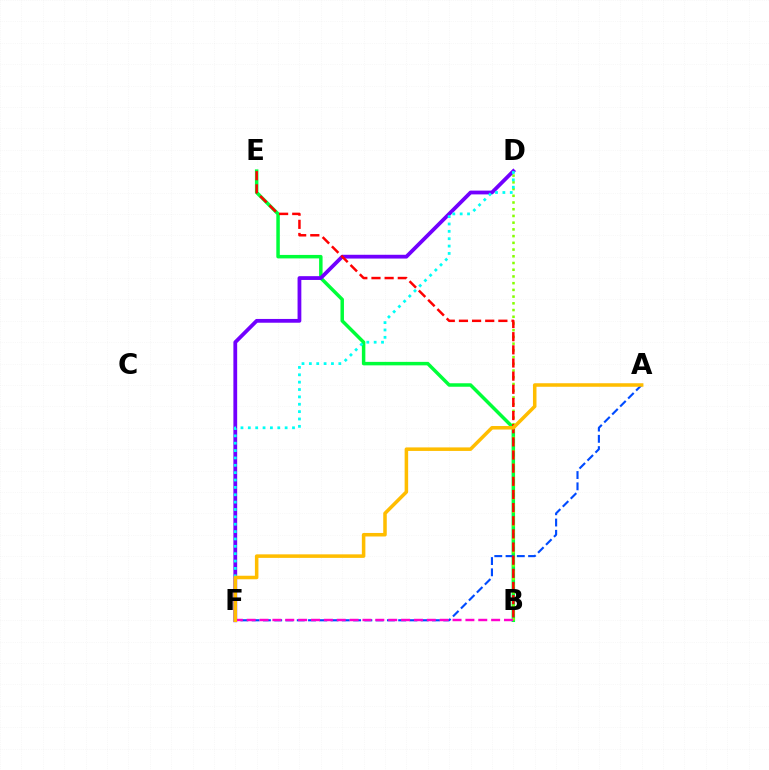{('B', 'E'): [{'color': '#00ff39', 'line_style': 'solid', 'thickness': 2.51}, {'color': '#ff0000', 'line_style': 'dashed', 'thickness': 1.79}], ('B', 'D'): [{'color': '#84ff00', 'line_style': 'dotted', 'thickness': 1.83}], ('D', 'F'): [{'color': '#7200ff', 'line_style': 'solid', 'thickness': 2.72}, {'color': '#00fff6', 'line_style': 'dotted', 'thickness': 2.0}], ('A', 'F'): [{'color': '#004bff', 'line_style': 'dashed', 'thickness': 1.53}, {'color': '#ffbd00', 'line_style': 'solid', 'thickness': 2.54}], ('B', 'F'): [{'color': '#ff00cf', 'line_style': 'dashed', 'thickness': 1.75}]}